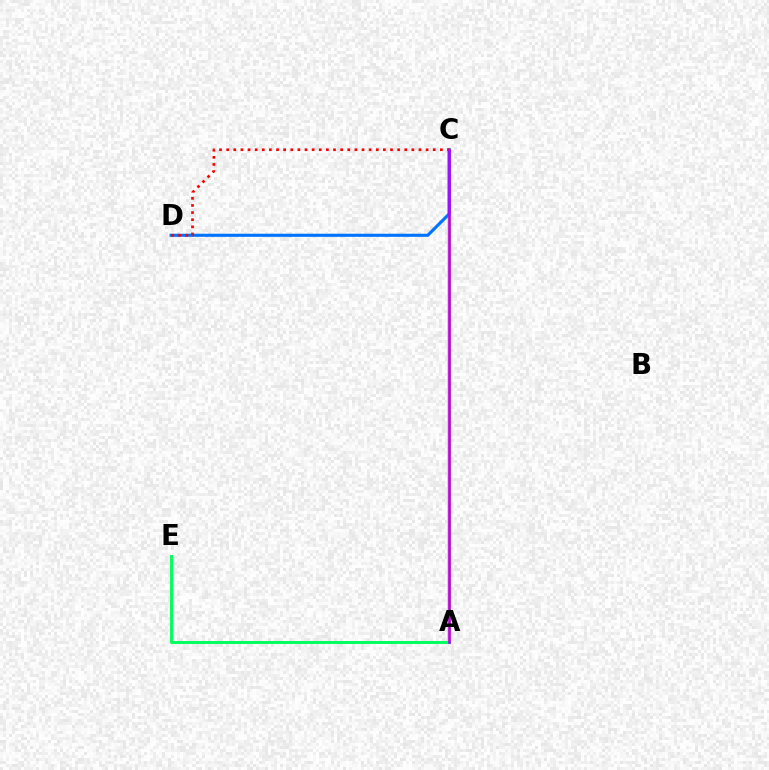{('A', 'C'): [{'color': '#d1ff00', 'line_style': 'solid', 'thickness': 2.86}, {'color': '#b900ff', 'line_style': 'solid', 'thickness': 1.92}], ('A', 'E'): [{'color': '#00ff5c', 'line_style': 'solid', 'thickness': 2.1}], ('C', 'D'): [{'color': '#0074ff', 'line_style': 'solid', 'thickness': 2.24}, {'color': '#ff0000', 'line_style': 'dotted', 'thickness': 1.94}]}